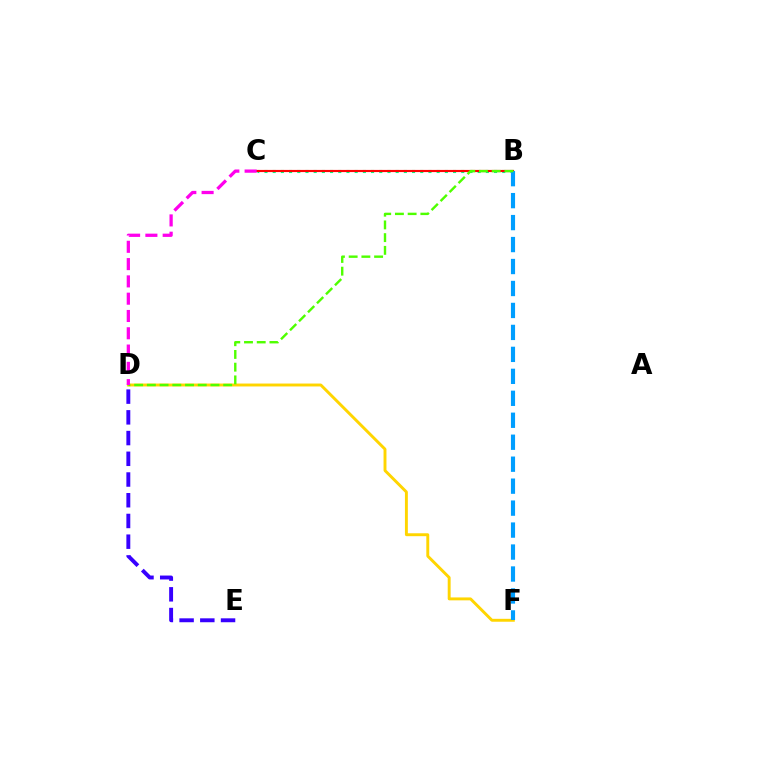{('D', 'E'): [{'color': '#3700ff', 'line_style': 'dashed', 'thickness': 2.82}], ('B', 'C'): [{'color': '#00ff86', 'line_style': 'dotted', 'thickness': 2.23}, {'color': '#ff0000', 'line_style': 'solid', 'thickness': 1.56}], ('D', 'F'): [{'color': '#ffd500', 'line_style': 'solid', 'thickness': 2.1}], ('B', 'F'): [{'color': '#009eff', 'line_style': 'dashed', 'thickness': 2.98}], ('B', 'D'): [{'color': '#4fff00', 'line_style': 'dashed', 'thickness': 1.73}], ('C', 'D'): [{'color': '#ff00ed', 'line_style': 'dashed', 'thickness': 2.35}]}